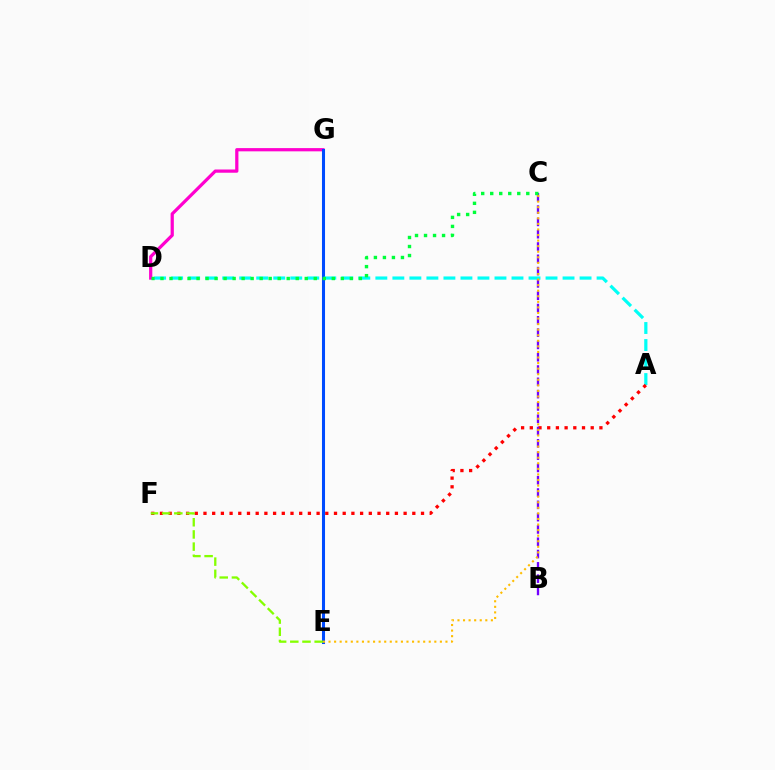{('D', 'G'): [{'color': '#ff00cf', 'line_style': 'solid', 'thickness': 2.33}], ('E', 'G'): [{'color': '#004bff', 'line_style': 'solid', 'thickness': 2.2}], ('A', 'D'): [{'color': '#00fff6', 'line_style': 'dashed', 'thickness': 2.31}], ('A', 'F'): [{'color': '#ff0000', 'line_style': 'dotted', 'thickness': 2.36}], ('B', 'C'): [{'color': '#7200ff', 'line_style': 'dashed', 'thickness': 1.67}], ('C', 'D'): [{'color': '#00ff39', 'line_style': 'dotted', 'thickness': 2.45}], ('C', 'E'): [{'color': '#ffbd00', 'line_style': 'dotted', 'thickness': 1.51}], ('E', 'F'): [{'color': '#84ff00', 'line_style': 'dashed', 'thickness': 1.65}]}